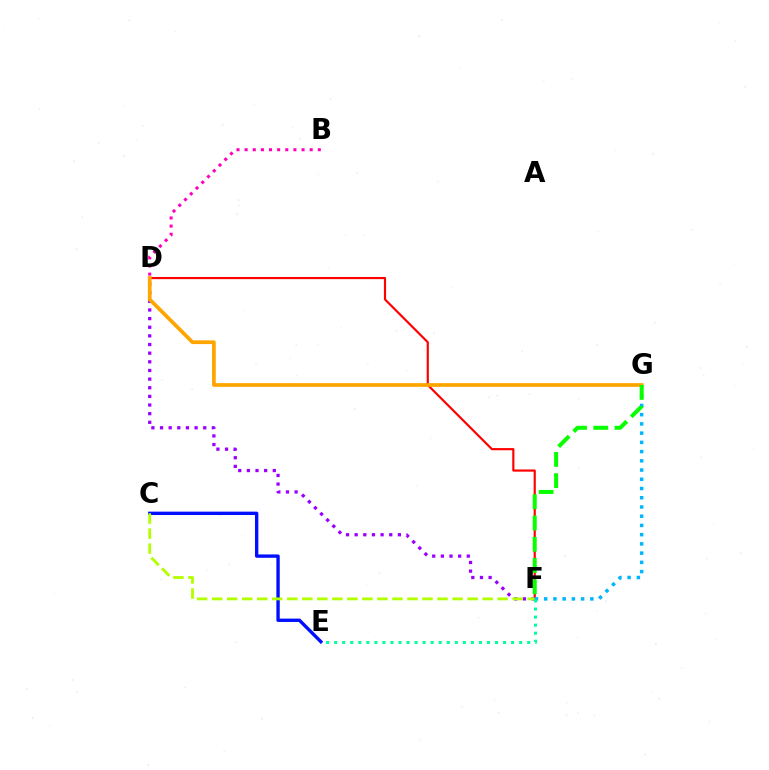{('D', 'F'): [{'color': '#9b00ff', 'line_style': 'dotted', 'thickness': 2.35}, {'color': '#ff0000', 'line_style': 'solid', 'thickness': 1.56}], ('C', 'E'): [{'color': '#0010ff', 'line_style': 'solid', 'thickness': 2.42}], ('F', 'G'): [{'color': '#00b5ff', 'line_style': 'dotted', 'thickness': 2.51}, {'color': '#08ff00', 'line_style': 'dashed', 'thickness': 2.89}], ('D', 'G'): [{'color': '#ffa500', 'line_style': 'solid', 'thickness': 2.68}], ('B', 'D'): [{'color': '#ff00bd', 'line_style': 'dotted', 'thickness': 2.21}], ('C', 'F'): [{'color': '#b3ff00', 'line_style': 'dashed', 'thickness': 2.04}], ('E', 'F'): [{'color': '#00ff9d', 'line_style': 'dotted', 'thickness': 2.19}]}